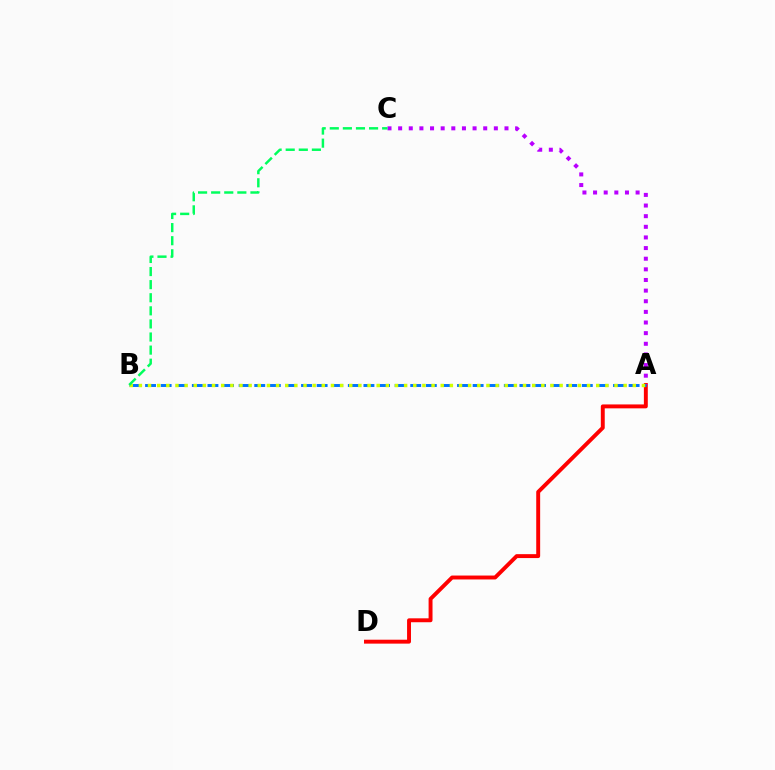{('A', 'D'): [{'color': '#ff0000', 'line_style': 'solid', 'thickness': 2.82}], ('A', 'C'): [{'color': '#b900ff', 'line_style': 'dotted', 'thickness': 2.89}], ('A', 'B'): [{'color': '#0074ff', 'line_style': 'dashed', 'thickness': 2.12}, {'color': '#d1ff00', 'line_style': 'dotted', 'thickness': 2.49}], ('B', 'C'): [{'color': '#00ff5c', 'line_style': 'dashed', 'thickness': 1.78}]}